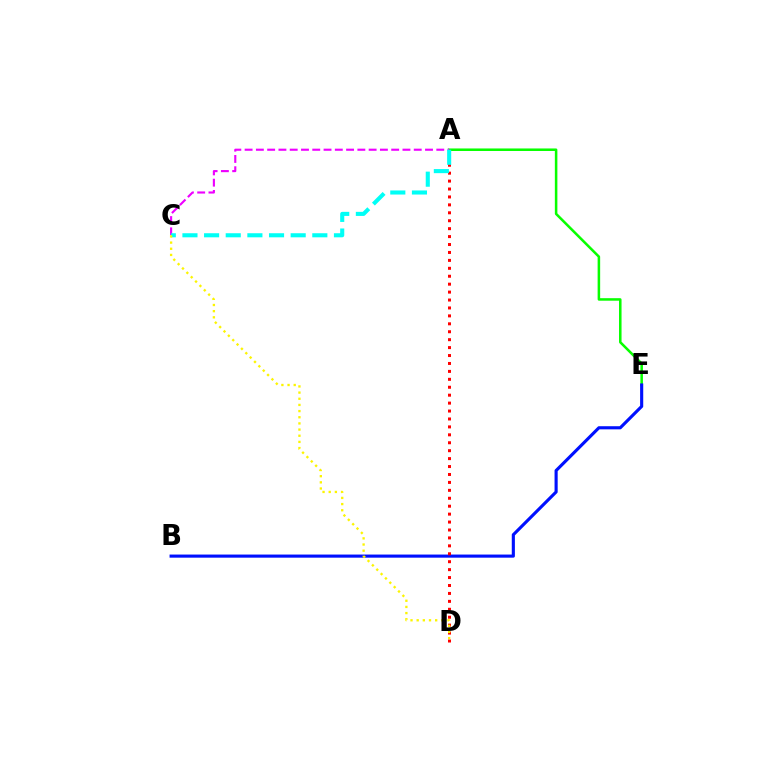{('A', 'E'): [{'color': '#08ff00', 'line_style': 'solid', 'thickness': 1.82}], ('A', 'C'): [{'color': '#ee00ff', 'line_style': 'dashed', 'thickness': 1.53}, {'color': '#00fff6', 'line_style': 'dashed', 'thickness': 2.94}], ('B', 'E'): [{'color': '#0010ff', 'line_style': 'solid', 'thickness': 2.25}], ('A', 'D'): [{'color': '#ff0000', 'line_style': 'dotted', 'thickness': 2.15}], ('C', 'D'): [{'color': '#fcf500', 'line_style': 'dotted', 'thickness': 1.67}]}